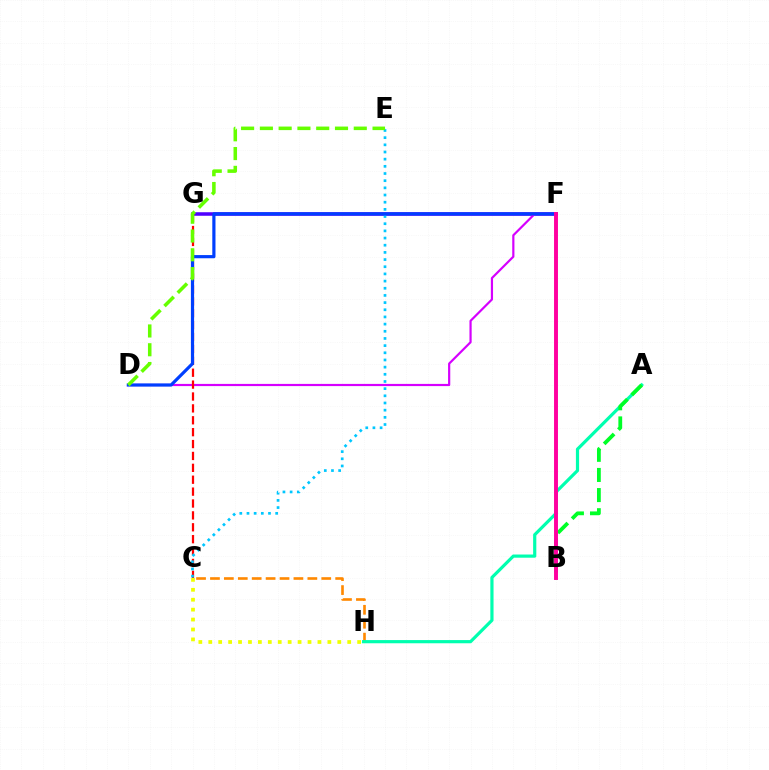{('C', 'H'): [{'color': '#ff8800', 'line_style': 'dashed', 'thickness': 1.89}, {'color': '#eeff00', 'line_style': 'dotted', 'thickness': 2.7}], ('F', 'G'): [{'color': '#4f00ff', 'line_style': 'solid', 'thickness': 2.55}], ('A', 'H'): [{'color': '#00ffaf', 'line_style': 'solid', 'thickness': 2.3}], ('D', 'F'): [{'color': '#d600ff', 'line_style': 'solid', 'thickness': 1.58}, {'color': '#003fff', 'line_style': 'solid', 'thickness': 2.29}], ('C', 'G'): [{'color': '#ff0000', 'line_style': 'dashed', 'thickness': 1.62}], ('C', 'E'): [{'color': '#00c7ff', 'line_style': 'dotted', 'thickness': 1.95}], ('A', 'B'): [{'color': '#00ff27', 'line_style': 'dashed', 'thickness': 2.73}], ('D', 'E'): [{'color': '#66ff00', 'line_style': 'dashed', 'thickness': 2.55}], ('B', 'F'): [{'color': '#ff00a0', 'line_style': 'solid', 'thickness': 2.83}]}